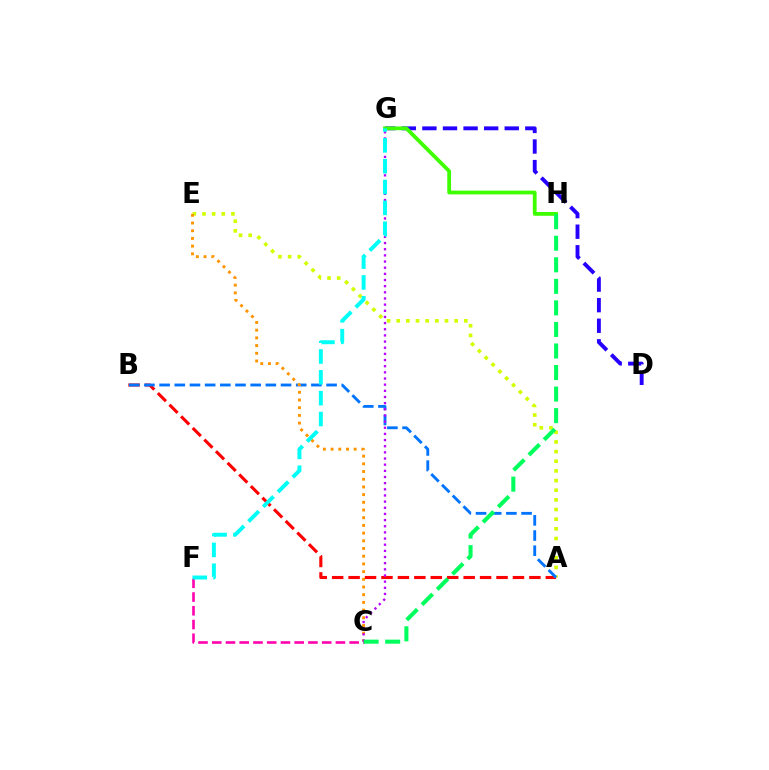{('A', 'B'): [{'color': '#ff0000', 'line_style': 'dashed', 'thickness': 2.23}, {'color': '#0074ff', 'line_style': 'dashed', 'thickness': 2.06}], ('C', 'F'): [{'color': '#ff00ac', 'line_style': 'dashed', 'thickness': 1.87}], ('A', 'E'): [{'color': '#d1ff00', 'line_style': 'dotted', 'thickness': 2.62}], ('D', 'G'): [{'color': '#2500ff', 'line_style': 'dashed', 'thickness': 2.8}], ('C', 'E'): [{'color': '#ff9400', 'line_style': 'dotted', 'thickness': 2.09}], ('G', 'H'): [{'color': '#3dff00', 'line_style': 'solid', 'thickness': 2.71}], ('C', 'G'): [{'color': '#b900ff', 'line_style': 'dotted', 'thickness': 1.67}], ('C', 'H'): [{'color': '#00ff5c', 'line_style': 'dashed', 'thickness': 2.93}], ('F', 'G'): [{'color': '#00fff6', 'line_style': 'dashed', 'thickness': 2.83}]}